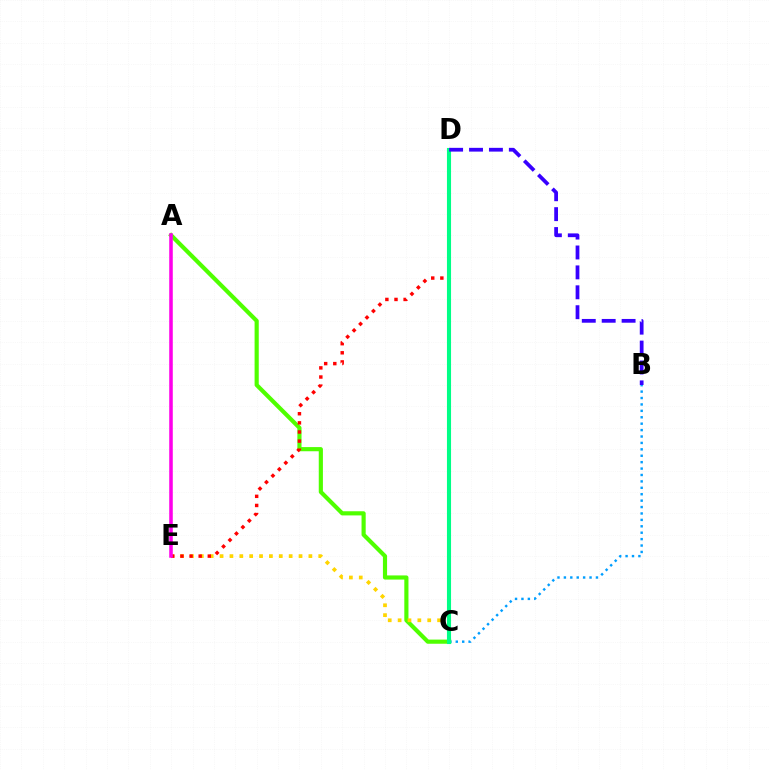{('A', 'C'): [{'color': '#4fff00', 'line_style': 'solid', 'thickness': 2.99}], ('B', 'C'): [{'color': '#009eff', 'line_style': 'dotted', 'thickness': 1.74}], ('C', 'E'): [{'color': '#ffd500', 'line_style': 'dotted', 'thickness': 2.68}], ('D', 'E'): [{'color': '#ff0000', 'line_style': 'dotted', 'thickness': 2.48}], ('C', 'D'): [{'color': '#00ff86', 'line_style': 'solid', 'thickness': 2.95}], ('A', 'E'): [{'color': '#ff00ed', 'line_style': 'solid', 'thickness': 2.56}], ('B', 'D'): [{'color': '#3700ff', 'line_style': 'dashed', 'thickness': 2.7}]}